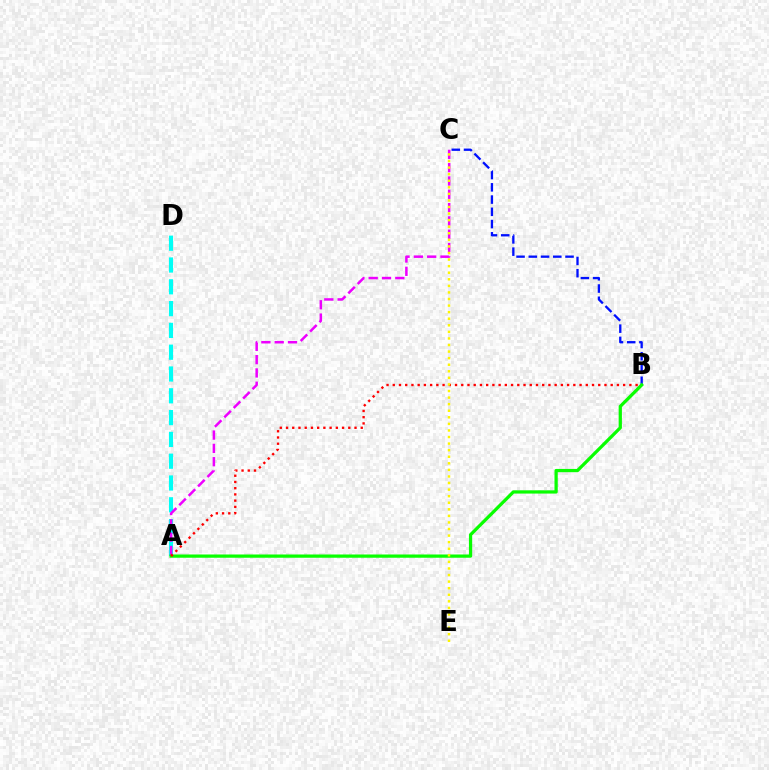{('A', 'D'): [{'color': '#00fff6', 'line_style': 'dashed', 'thickness': 2.96}], ('A', 'C'): [{'color': '#ee00ff', 'line_style': 'dashed', 'thickness': 1.81}], ('B', 'C'): [{'color': '#0010ff', 'line_style': 'dashed', 'thickness': 1.66}], ('A', 'B'): [{'color': '#08ff00', 'line_style': 'solid', 'thickness': 2.34}, {'color': '#ff0000', 'line_style': 'dotted', 'thickness': 1.69}], ('C', 'E'): [{'color': '#fcf500', 'line_style': 'dotted', 'thickness': 1.79}]}